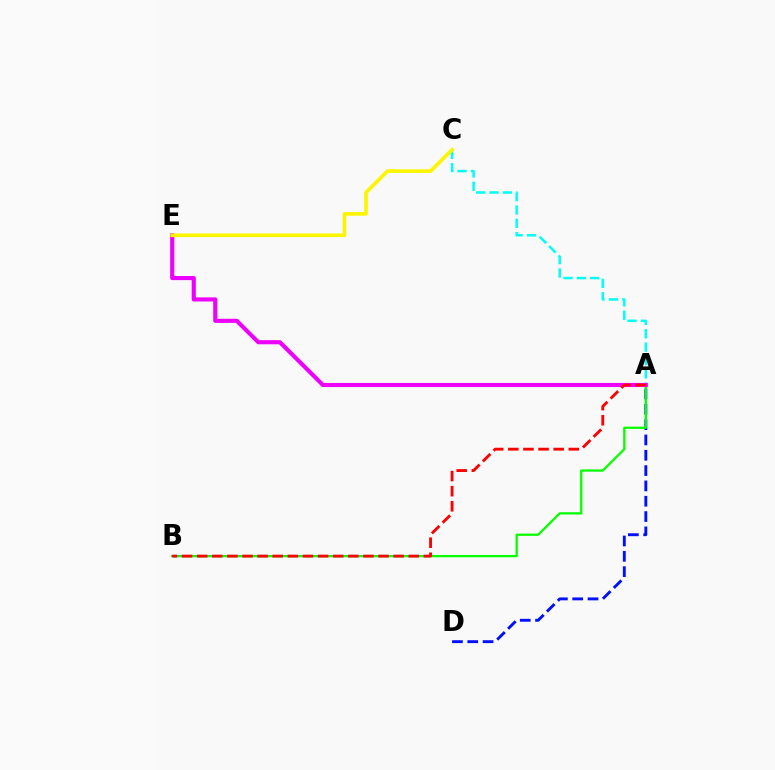{('A', 'D'): [{'color': '#0010ff', 'line_style': 'dashed', 'thickness': 2.08}], ('A', 'B'): [{'color': '#08ff00', 'line_style': 'solid', 'thickness': 1.65}, {'color': '#ff0000', 'line_style': 'dashed', 'thickness': 2.05}], ('A', 'C'): [{'color': '#00fff6', 'line_style': 'dashed', 'thickness': 1.81}], ('A', 'E'): [{'color': '#ee00ff', 'line_style': 'solid', 'thickness': 2.97}], ('C', 'E'): [{'color': '#fcf500', 'line_style': 'solid', 'thickness': 2.63}]}